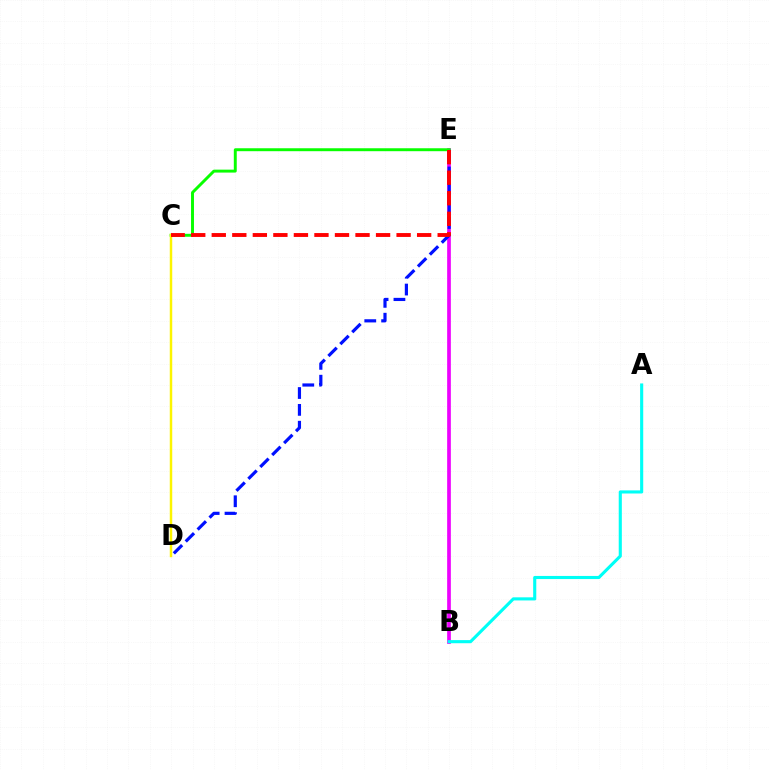{('B', 'E'): [{'color': '#ee00ff', 'line_style': 'solid', 'thickness': 2.65}], ('A', 'B'): [{'color': '#00fff6', 'line_style': 'solid', 'thickness': 2.24}], ('D', 'E'): [{'color': '#0010ff', 'line_style': 'dashed', 'thickness': 2.29}], ('C', 'E'): [{'color': '#08ff00', 'line_style': 'solid', 'thickness': 2.11}, {'color': '#ff0000', 'line_style': 'dashed', 'thickness': 2.79}], ('C', 'D'): [{'color': '#fcf500', 'line_style': 'solid', 'thickness': 1.78}]}